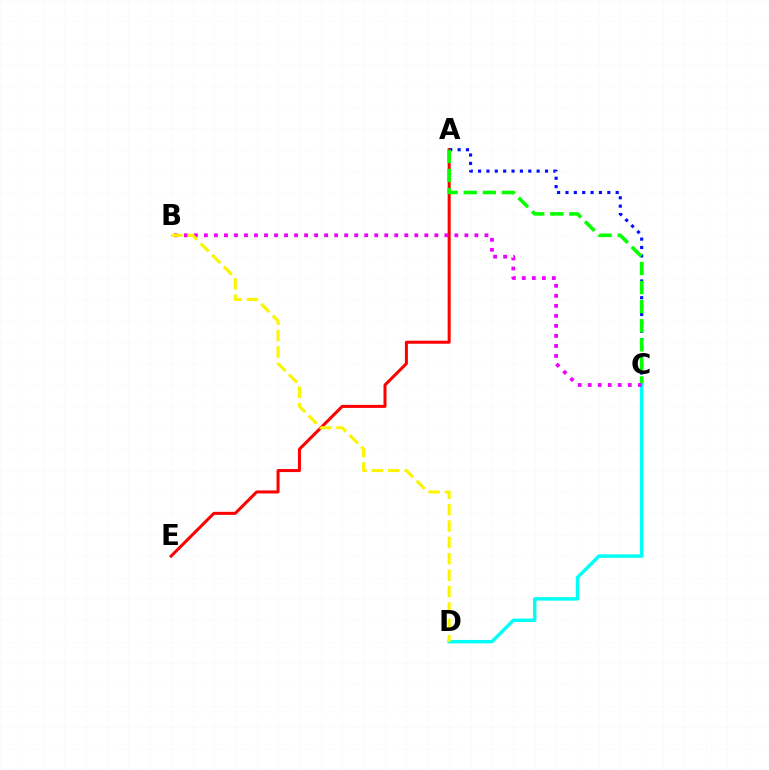{('A', 'E'): [{'color': '#ff0000', 'line_style': 'solid', 'thickness': 2.18}], ('A', 'C'): [{'color': '#0010ff', 'line_style': 'dotted', 'thickness': 2.27}, {'color': '#08ff00', 'line_style': 'dashed', 'thickness': 2.59}], ('C', 'D'): [{'color': '#00fff6', 'line_style': 'solid', 'thickness': 2.47}], ('B', 'C'): [{'color': '#ee00ff', 'line_style': 'dotted', 'thickness': 2.72}], ('B', 'D'): [{'color': '#fcf500', 'line_style': 'dashed', 'thickness': 2.23}]}